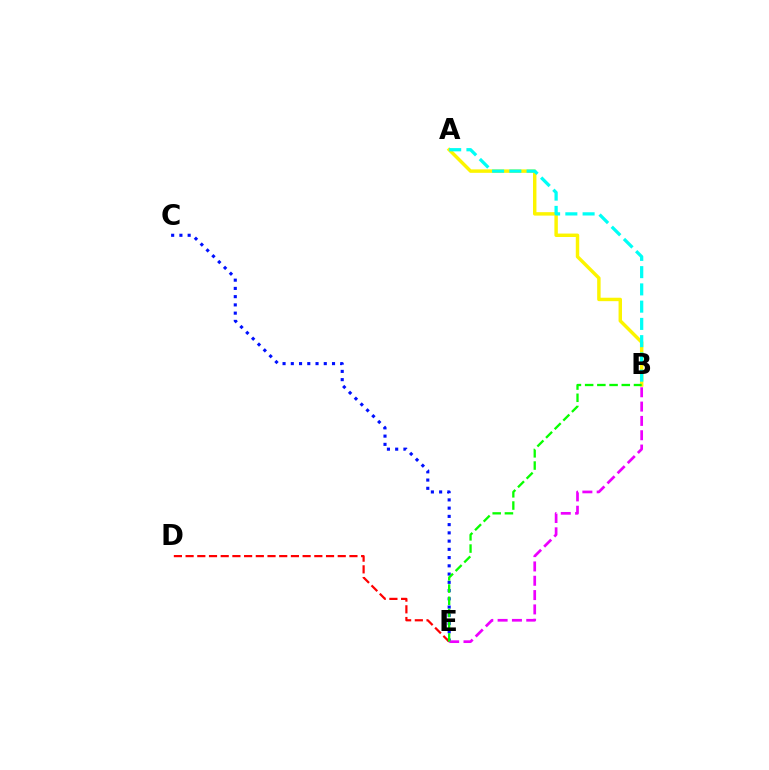{('C', 'E'): [{'color': '#0010ff', 'line_style': 'dotted', 'thickness': 2.24}], ('D', 'E'): [{'color': '#ff0000', 'line_style': 'dashed', 'thickness': 1.59}], ('A', 'B'): [{'color': '#fcf500', 'line_style': 'solid', 'thickness': 2.48}, {'color': '#00fff6', 'line_style': 'dashed', 'thickness': 2.34}], ('B', 'E'): [{'color': '#ee00ff', 'line_style': 'dashed', 'thickness': 1.95}, {'color': '#08ff00', 'line_style': 'dashed', 'thickness': 1.66}]}